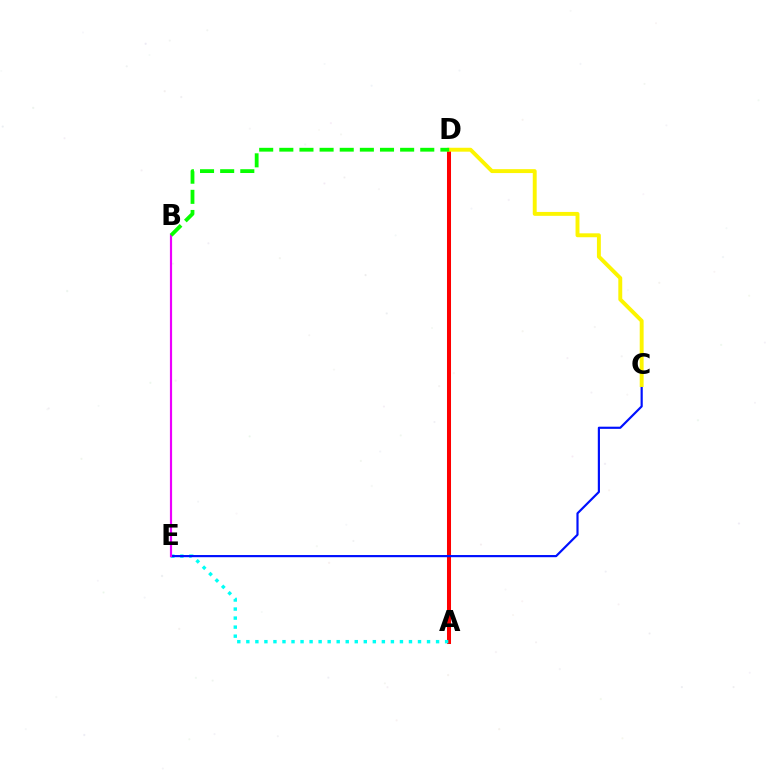{('A', 'D'): [{'color': '#ff0000', 'line_style': 'solid', 'thickness': 2.9}], ('A', 'E'): [{'color': '#00fff6', 'line_style': 'dotted', 'thickness': 2.45}], ('C', 'E'): [{'color': '#0010ff', 'line_style': 'solid', 'thickness': 1.57}], ('C', 'D'): [{'color': '#fcf500', 'line_style': 'solid', 'thickness': 2.82}], ('B', 'E'): [{'color': '#ee00ff', 'line_style': 'solid', 'thickness': 1.57}], ('B', 'D'): [{'color': '#08ff00', 'line_style': 'dashed', 'thickness': 2.74}]}